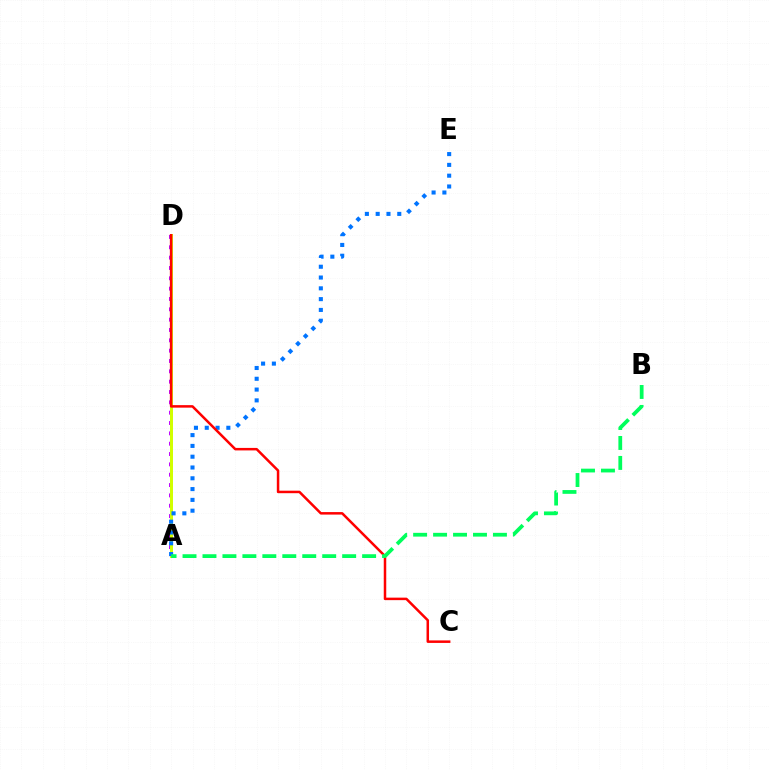{('A', 'D'): [{'color': '#b900ff', 'line_style': 'dotted', 'thickness': 2.81}, {'color': '#d1ff00', 'line_style': 'solid', 'thickness': 2.15}], ('A', 'E'): [{'color': '#0074ff', 'line_style': 'dotted', 'thickness': 2.93}], ('C', 'D'): [{'color': '#ff0000', 'line_style': 'solid', 'thickness': 1.8}], ('A', 'B'): [{'color': '#00ff5c', 'line_style': 'dashed', 'thickness': 2.71}]}